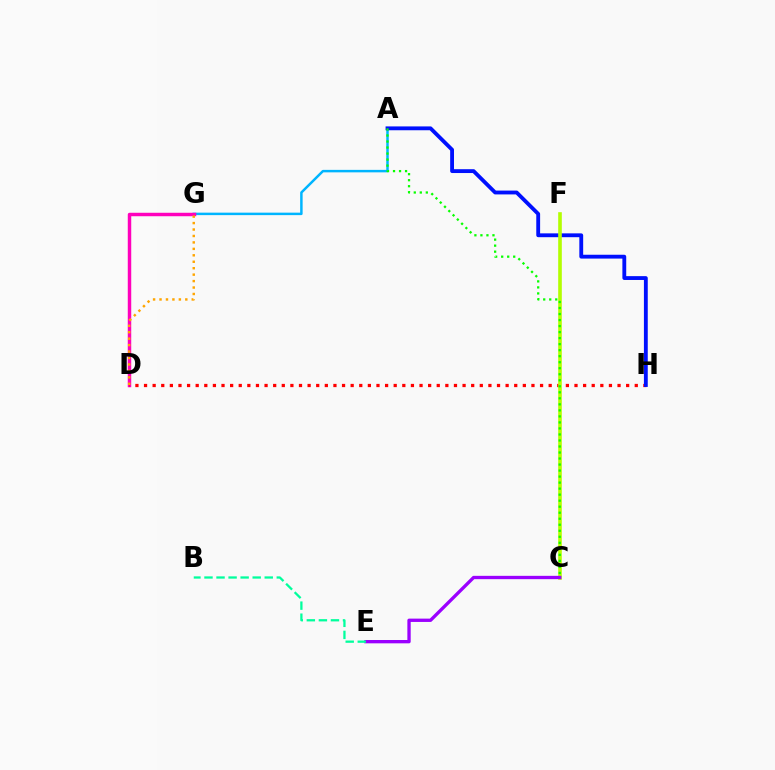{('A', 'G'): [{'color': '#00b5ff', 'line_style': 'solid', 'thickness': 1.78}], ('D', 'G'): [{'color': '#ff00bd', 'line_style': 'solid', 'thickness': 2.49}, {'color': '#ffa500', 'line_style': 'dotted', 'thickness': 1.75}], ('D', 'H'): [{'color': '#ff0000', 'line_style': 'dotted', 'thickness': 2.34}], ('A', 'H'): [{'color': '#0010ff', 'line_style': 'solid', 'thickness': 2.76}], ('C', 'F'): [{'color': '#b3ff00', 'line_style': 'solid', 'thickness': 2.61}], ('C', 'E'): [{'color': '#9b00ff', 'line_style': 'solid', 'thickness': 2.39}], ('A', 'C'): [{'color': '#08ff00', 'line_style': 'dotted', 'thickness': 1.64}], ('B', 'E'): [{'color': '#00ff9d', 'line_style': 'dashed', 'thickness': 1.64}]}